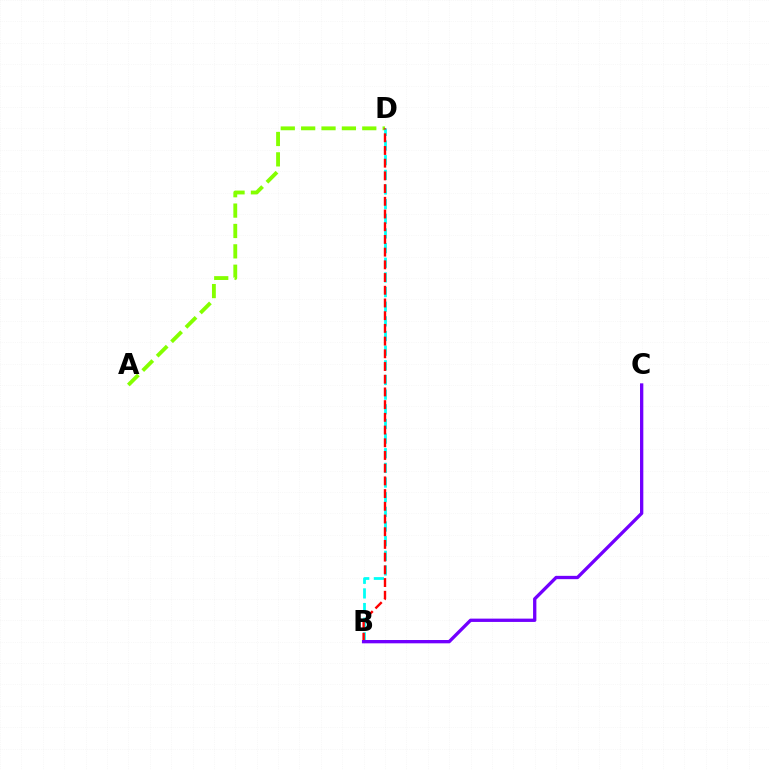{('A', 'D'): [{'color': '#84ff00', 'line_style': 'dashed', 'thickness': 2.77}], ('B', 'D'): [{'color': '#00fff6', 'line_style': 'dashed', 'thickness': 1.99}, {'color': '#ff0000', 'line_style': 'dashed', 'thickness': 1.73}], ('B', 'C'): [{'color': '#7200ff', 'line_style': 'solid', 'thickness': 2.39}]}